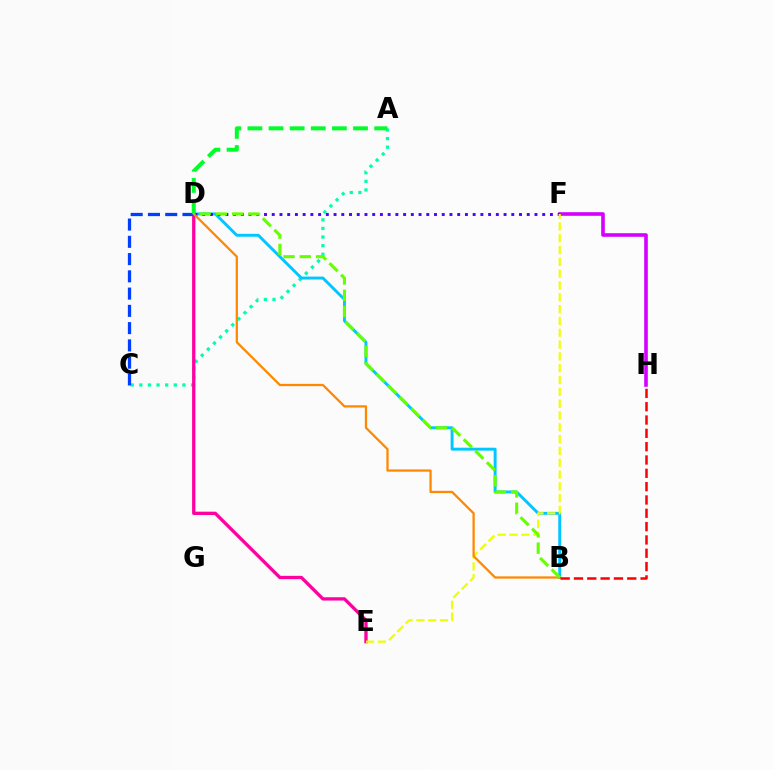{('A', 'C'): [{'color': '#00ffaf', 'line_style': 'dotted', 'thickness': 2.34}], ('B', 'D'): [{'color': '#00c7ff', 'line_style': 'solid', 'thickness': 2.1}, {'color': '#ff8800', 'line_style': 'solid', 'thickness': 1.63}, {'color': '#66ff00', 'line_style': 'dashed', 'thickness': 2.21}], ('D', 'E'): [{'color': '#ff00a0', 'line_style': 'solid', 'thickness': 2.38}], ('F', 'H'): [{'color': '#d600ff', 'line_style': 'solid', 'thickness': 2.61}], ('D', 'F'): [{'color': '#4f00ff', 'line_style': 'dotted', 'thickness': 2.1}], ('C', 'D'): [{'color': '#003fff', 'line_style': 'dashed', 'thickness': 2.34}], ('E', 'F'): [{'color': '#eeff00', 'line_style': 'dashed', 'thickness': 1.61}], ('A', 'D'): [{'color': '#00ff27', 'line_style': 'dashed', 'thickness': 2.87}], ('B', 'H'): [{'color': '#ff0000', 'line_style': 'dashed', 'thickness': 1.81}]}